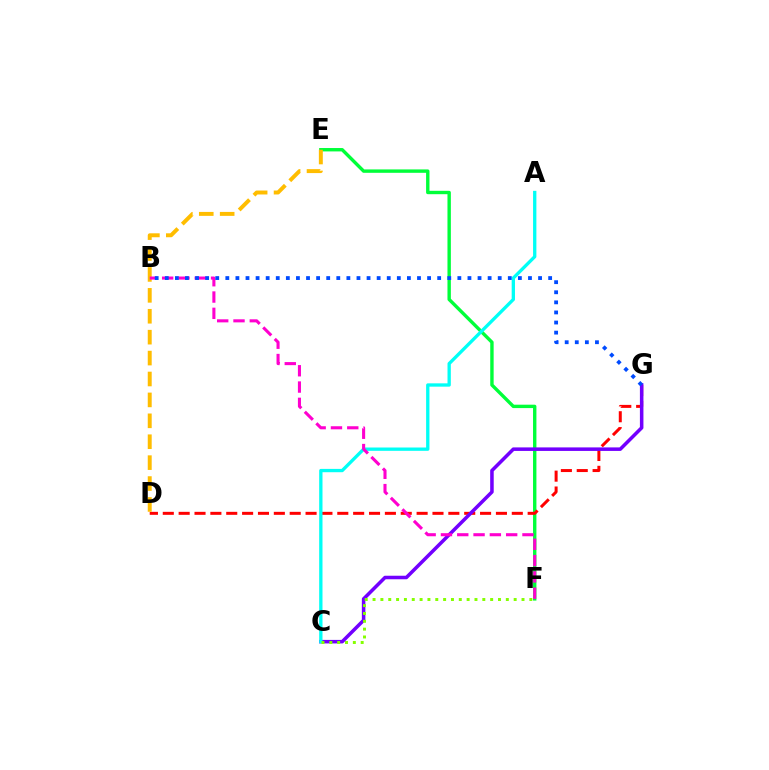{('E', 'F'): [{'color': '#00ff39', 'line_style': 'solid', 'thickness': 2.44}], ('D', 'G'): [{'color': '#ff0000', 'line_style': 'dashed', 'thickness': 2.16}], ('C', 'G'): [{'color': '#7200ff', 'line_style': 'solid', 'thickness': 2.54}], ('A', 'C'): [{'color': '#00fff6', 'line_style': 'solid', 'thickness': 2.39}], ('C', 'F'): [{'color': '#84ff00', 'line_style': 'dotted', 'thickness': 2.13}], ('D', 'E'): [{'color': '#ffbd00', 'line_style': 'dashed', 'thickness': 2.84}], ('B', 'F'): [{'color': '#ff00cf', 'line_style': 'dashed', 'thickness': 2.21}], ('B', 'G'): [{'color': '#004bff', 'line_style': 'dotted', 'thickness': 2.74}]}